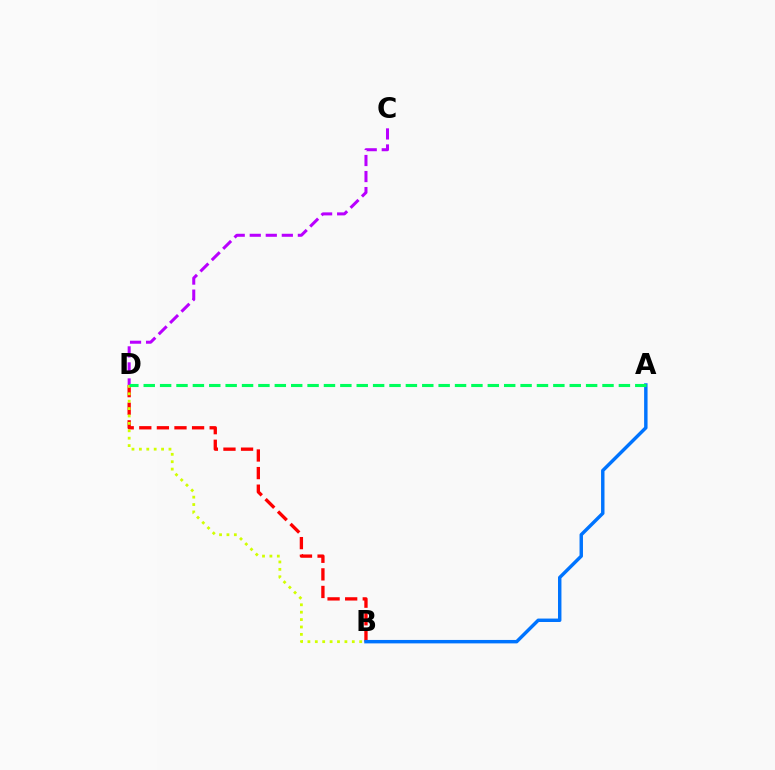{('C', 'D'): [{'color': '#b900ff', 'line_style': 'dashed', 'thickness': 2.18}], ('B', 'D'): [{'color': '#ff0000', 'line_style': 'dashed', 'thickness': 2.39}, {'color': '#d1ff00', 'line_style': 'dotted', 'thickness': 2.01}], ('A', 'B'): [{'color': '#0074ff', 'line_style': 'solid', 'thickness': 2.47}], ('A', 'D'): [{'color': '#00ff5c', 'line_style': 'dashed', 'thickness': 2.23}]}